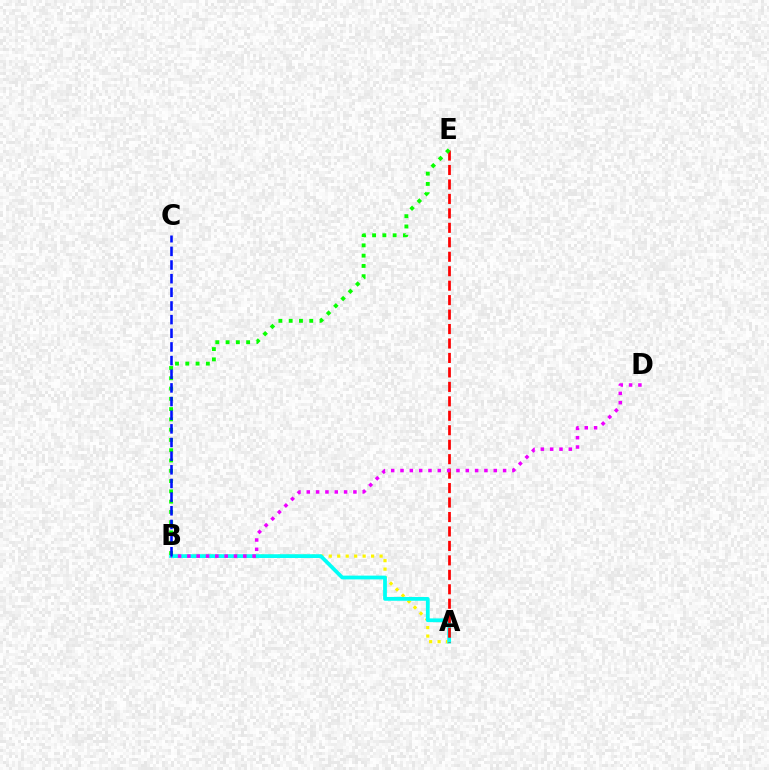{('A', 'B'): [{'color': '#fcf500', 'line_style': 'dotted', 'thickness': 2.3}, {'color': '#00fff6', 'line_style': 'solid', 'thickness': 2.71}], ('A', 'E'): [{'color': '#ff0000', 'line_style': 'dashed', 'thickness': 1.96}], ('B', 'E'): [{'color': '#08ff00', 'line_style': 'dotted', 'thickness': 2.79}], ('B', 'D'): [{'color': '#ee00ff', 'line_style': 'dotted', 'thickness': 2.53}], ('B', 'C'): [{'color': '#0010ff', 'line_style': 'dashed', 'thickness': 1.85}]}